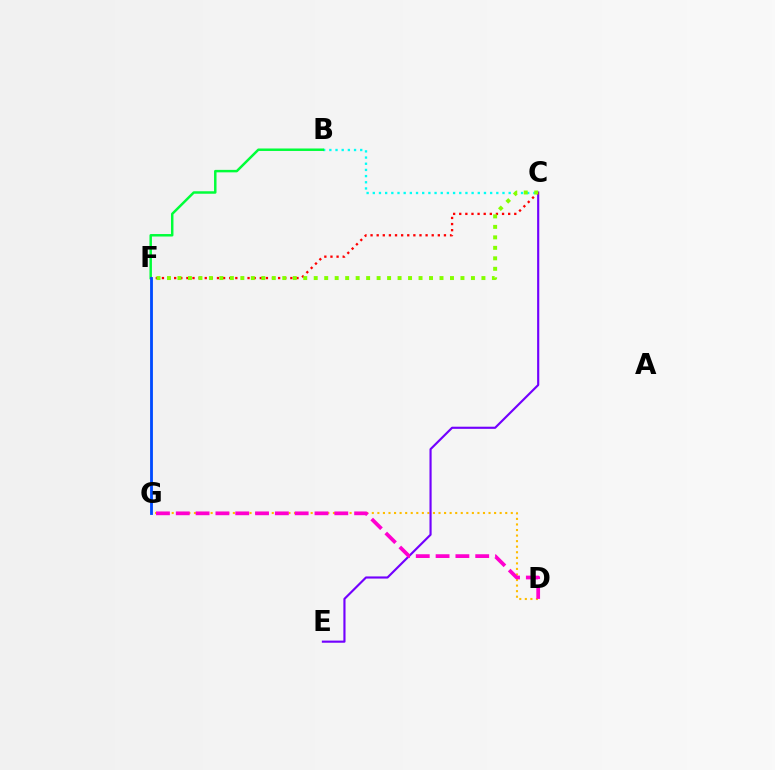{('B', 'C'): [{'color': '#00fff6', 'line_style': 'dotted', 'thickness': 1.68}], ('D', 'G'): [{'color': '#ffbd00', 'line_style': 'dotted', 'thickness': 1.51}, {'color': '#ff00cf', 'line_style': 'dashed', 'thickness': 2.69}], ('B', 'F'): [{'color': '#00ff39', 'line_style': 'solid', 'thickness': 1.78}], ('C', 'E'): [{'color': '#7200ff', 'line_style': 'solid', 'thickness': 1.55}], ('C', 'F'): [{'color': '#ff0000', 'line_style': 'dotted', 'thickness': 1.66}, {'color': '#84ff00', 'line_style': 'dotted', 'thickness': 2.85}], ('F', 'G'): [{'color': '#004bff', 'line_style': 'solid', 'thickness': 2.03}]}